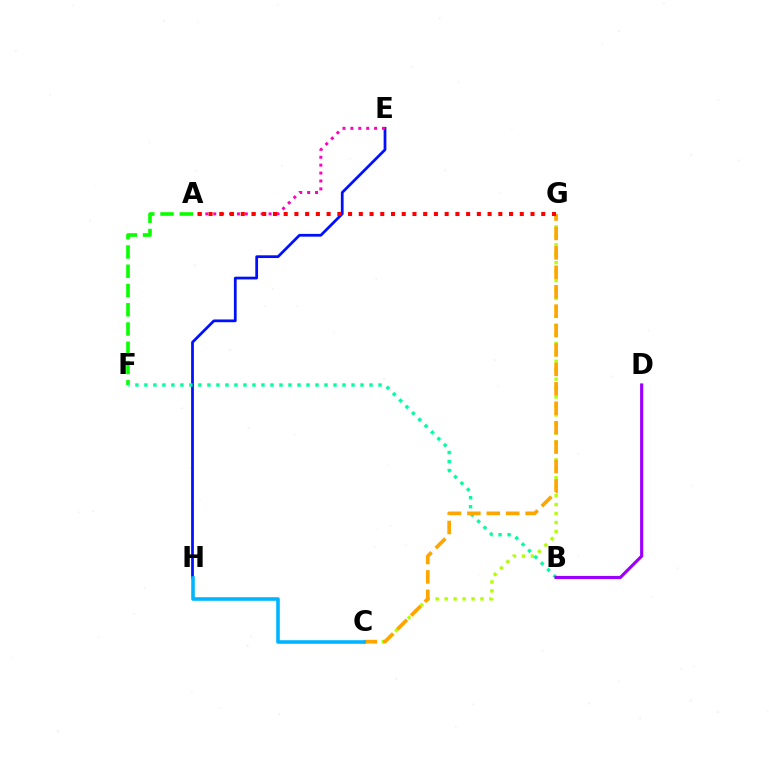{('C', 'G'): [{'color': '#b3ff00', 'line_style': 'dotted', 'thickness': 2.43}, {'color': '#ffa500', 'line_style': 'dashed', 'thickness': 2.64}], ('E', 'H'): [{'color': '#0010ff', 'line_style': 'solid', 'thickness': 1.98}], ('A', 'F'): [{'color': '#08ff00', 'line_style': 'dashed', 'thickness': 2.62}], ('B', 'F'): [{'color': '#00ff9d', 'line_style': 'dotted', 'thickness': 2.45}], ('A', 'E'): [{'color': '#ff00bd', 'line_style': 'dotted', 'thickness': 2.15}], ('B', 'D'): [{'color': '#9b00ff', 'line_style': 'solid', 'thickness': 2.27}], ('A', 'G'): [{'color': '#ff0000', 'line_style': 'dotted', 'thickness': 2.92}], ('C', 'H'): [{'color': '#00b5ff', 'line_style': 'solid', 'thickness': 2.58}]}